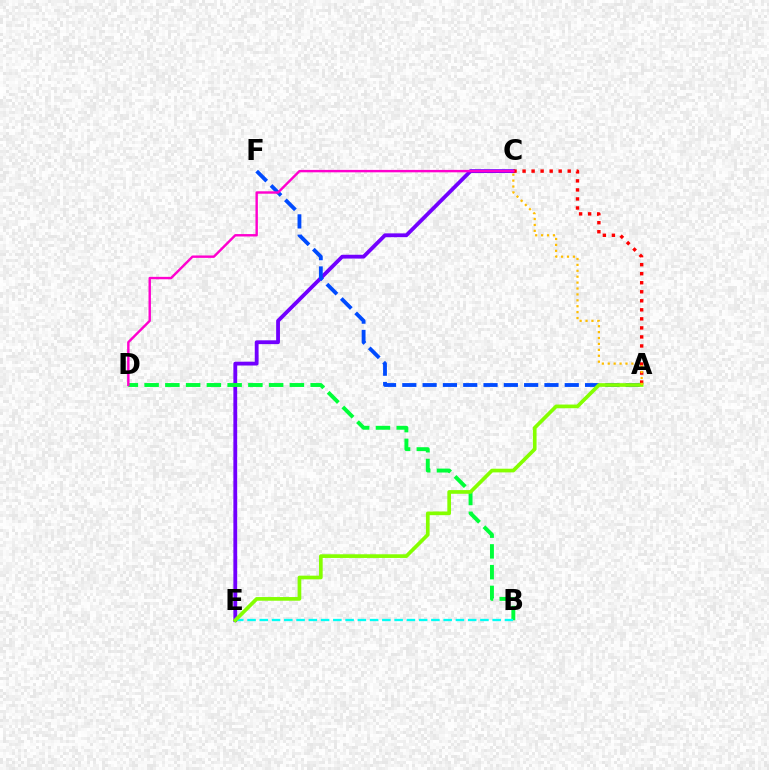{('C', 'E'): [{'color': '#7200ff', 'line_style': 'solid', 'thickness': 2.75}], ('B', 'D'): [{'color': '#00ff39', 'line_style': 'dashed', 'thickness': 2.82}], ('A', 'F'): [{'color': '#004bff', 'line_style': 'dashed', 'thickness': 2.76}], ('A', 'C'): [{'color': '#ff0000', 'line_style': 'dotted', 'thickness': 2.45}, {'color': '#ffbd00', 'line_style': 'dotted', 'thickness': 1.61}], ('B', 'E'): [{'color': '#00fff6', 'line_style': 'dashed', 'thickness': 1.67}], ('C', 'D'): [{'color': '#ff00cf', 'line_style': 'solid', 'thickness': 1.74}], ('A', 'E'): [{'color': '#84ff00', 'line_style': 'solid', 'thickness': 2.65}]}